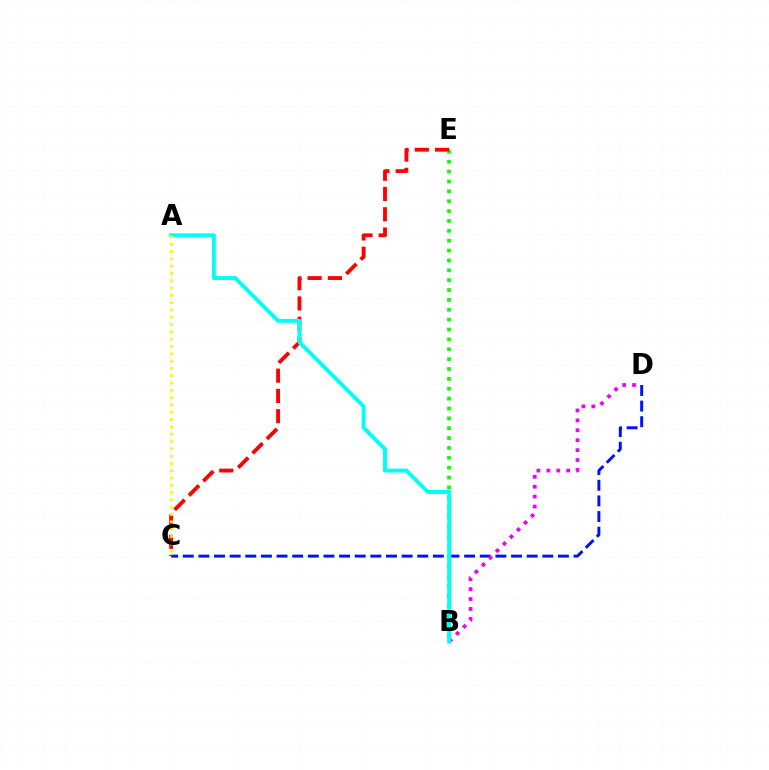{('C', 'D'): [{'color': '#0010ff', 'line_style': 'dashed', 'thickness': 2.12}], ('B', 'D'): [{'color': '#ee00ff', 'line_style': 'dotted', 'thickness': 2.7}], ('B', 'E'): [{'color': '#08ff00', 'line_style': 'dotted', 'thickness': 2.68}], ('C', 'E'): [{'color': '#ff0000', 'line_style': 'dashed', 'thickness': 2.75}], ('A', 'B'): [{'color': '#00fff6', 'line_style': 'solid', 'thickness': 2.83}], ('A', 'C'): [{'color': '#fcf500', 'line_style': 'dotted', 'thickness': 1.99}]}